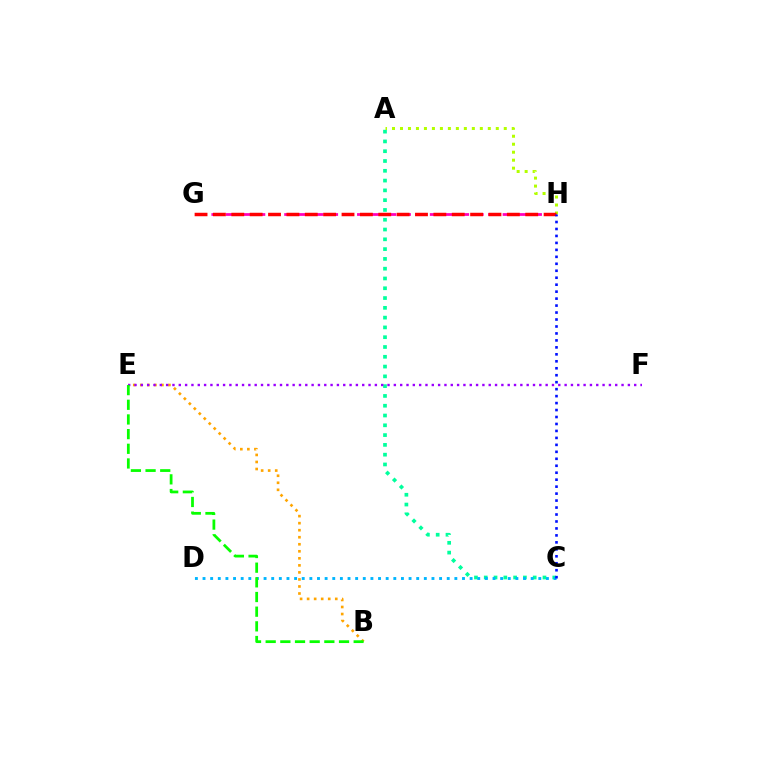{('A', 'C'): [{'color': '#00ff9d', 'line_style': 'dotted', 'thickness': 2.66}], ('G', 'H'): [{'color': '#ff00bd', 'line_style': 'dashed', 'thickness': 1.98}, {'color': '#ff0000', 'line_style': 'dashed', 'thickness': 2.5}], ('B', 'E'): [{'color': '#ffa500', 'line_style': 'dotted', 'thickness': 1.91}, {'color': '#08ff00', 'line_style': 'dashed', 'thickness': 1.99}], ('C', 'D'): [{'color': '#00b5ff', 'line_style': 'dotted', 'thickness': 2.07}], ('A', 'H'): [{'color': '#b3ff00', 'line_style': 'dotted', 'thickness': 2.17}], ('E', 'F'): [{'color': '#9b00ff', 'line_style': 'dotted', 'thickness': 1.72}], ('C', 'H'): [{'color': '#0010ff', 'line_style': 'dotted', 'thickness': 1.89}]}